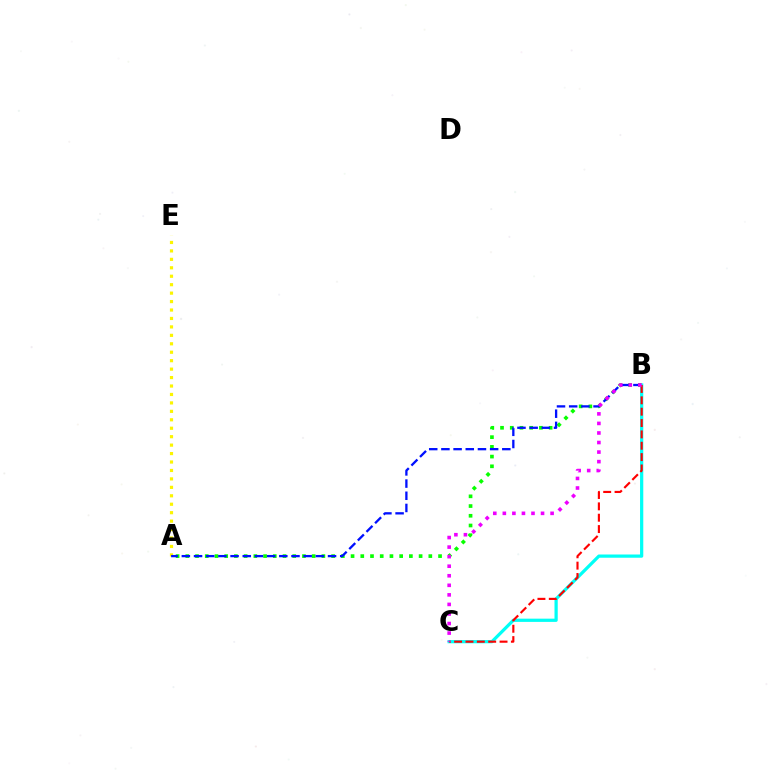{('A', 'B'): [{'color': '#08ff00', 'line_style': 'dotted', 'thickness': 2.64}, {'color': '#0010ff', 'line_style': 'dashed', 'thickness': 1.65}], ('A', 'E'): [{'color': '#fcf500', 'line_style': 'dotted', 'thickness': 2.29}], ('B', 'C'): [{'color': '#00fff6', 'line_style': 'solid', 'thickness': 2.33}, {'color': '#ff0000', 'line_style': 'dashed', 'thickness': 1.54}, {'color': '#ee00ff', 'line_style': 'dotted', 'thickness': 2.6}]}